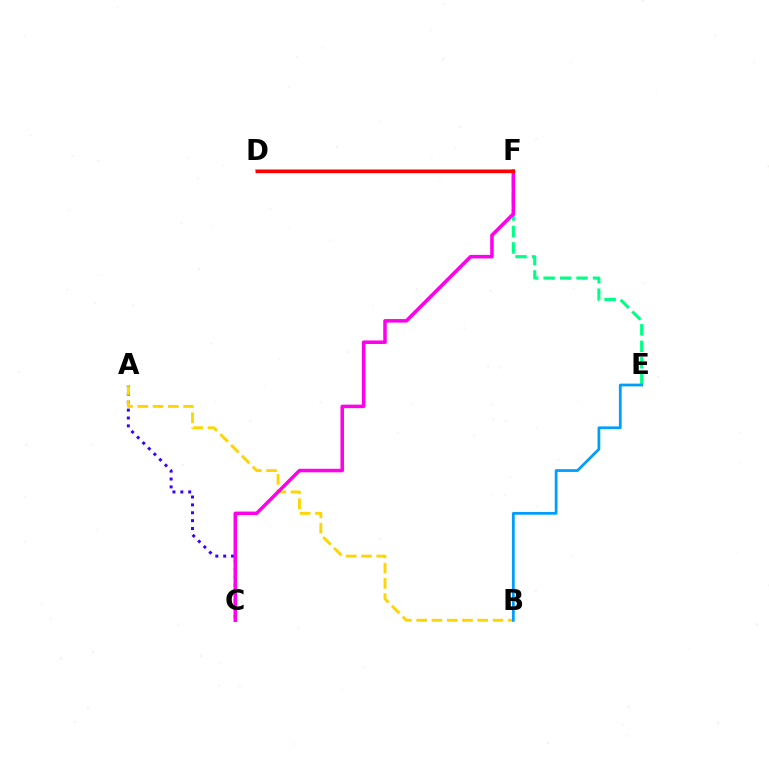{('E', 'F'): [{'color': '#00ff86', 'line_style': 'dashed', 'thickness': 2.24}], ('A', 'C'): [{'color': '#3700ff', 'line_style': 'dotted', 'thickness': 2.14}], ('D', 'F'): [{'color': '#4fff00', 'line_style': 'solid', 'thickness': 2.75}, {'color': '#ff0000', 'line_style': 'solid', 'thickness': 2.38}], ('A', 'B'): [{'color': '#ffd500', 'line_style': 'dashed', 'thickness': 2.07}], ('C', 'F'): [{'color': '#ff00ed', 'line_style': 'solid', 'thickness': 2.54}], ('B', 'E'): [{'color': '#009eff', 'line_style': 'solid', 'thickness': 1.99}]}